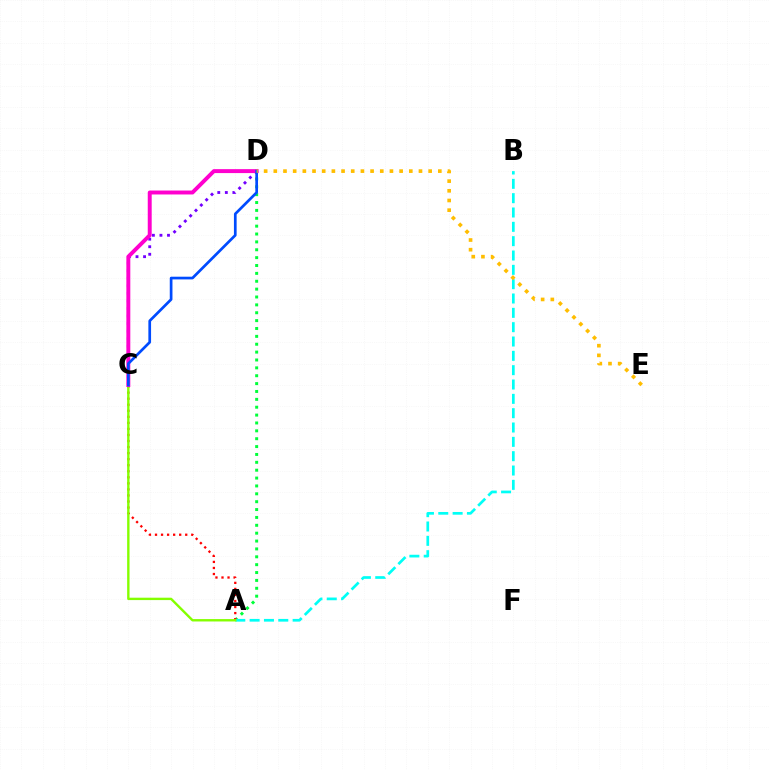{('A', 'D'): [{'color': '#00ff39', 'line_style': 'dotted', 'thickness': 2.14}], ('A', 'C'): [{'color': '#ff0000', 'line_style': 'dotted', 'thickness': 1.64}, {'color': '#84ff00', 'line_style': 'solid', 'thickness': 1.72}], ('A', 'B'): [{'color': '#00fff6', 'line_style': 'dashed', 'thickness': 1.95}], ('C', 'D'): [{'color': '#7200ff', 'line_style': 'dotted', 'thickness': 2.05}, {'color': '#ff00cf', 'line_style': 'solid', 'thickness': 2.84}, {'color': '#004bff', 'line_style': 'solid', 'thickness': 1.94}], ('D', 'E'): [{'color': '#ffbd00', 'line_style': 'dotted', 'thickness': 2.63}]}